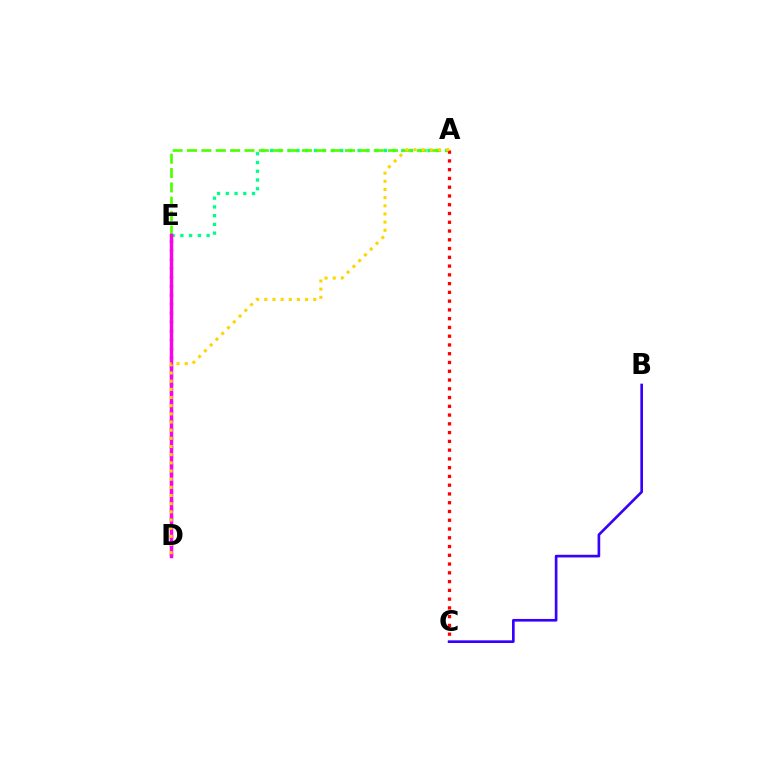{('D', 'E'): [{'color': '#009eff', 'line_style': 'dotted', 'thickness': 2.43}, {'color': '#ff00ed', 'line_style': 'solid', 'thickness': 2.5}], ('A', 'E'): [{'color': '#00ff86', 'line_style': 'dotted', 'thickness': 2.37}, {'color': '#4fff00', 'line_style': 'dashed', 'thickness': 1.95}], ('A', 'C'): [{'color': '#ff0000', 'line_style': 'dotted', 'thickness': 2.38}], ('A', 'D'): [{'color': '#ffd500', 'line_style': 'dotted', 'thickness': 2.22}], ('B', 'C'): [{'color': '#3700ff', 'line_style': 'solid', 'thickness': 1.91}]}